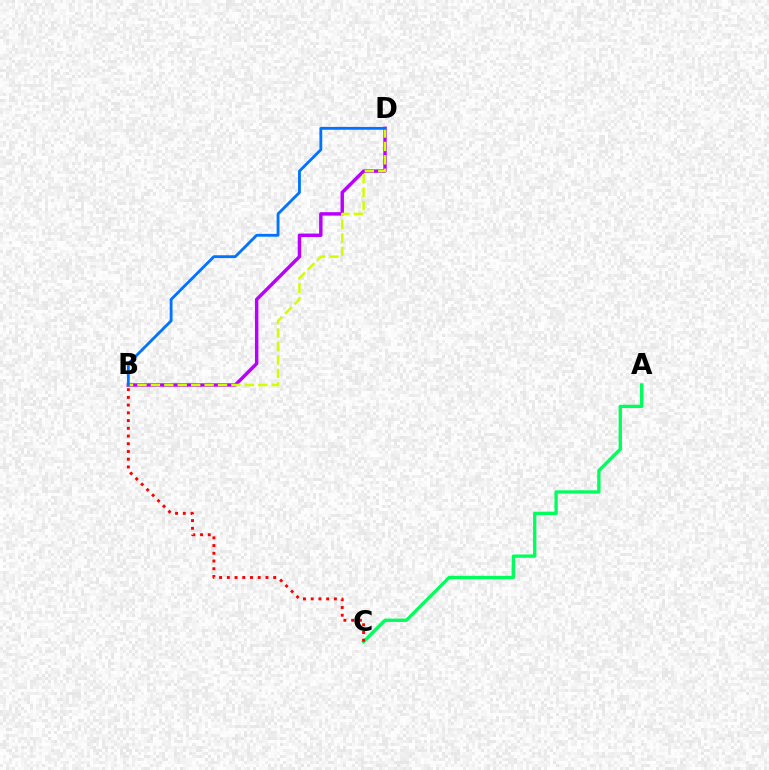{('B', 'D'): [{'color': '#b900ff', 'line_style': 'solid', 'thickness': 2.47}, {'color': '#d1ff00', 'line_style': 'dashed', 'thickness': 1.82}, {'color': '#0074ff', 'line_style': 'solid', 'thickness': 2.04}], ('A', 'C'): [{'color': '#00ff5c', 'line_style': 'solid', 'thickness': 2.39}], ('B', 'C'): [{'color': '#ff0000', 'line_style': 'dotted', 'thickness': 2.1}]}